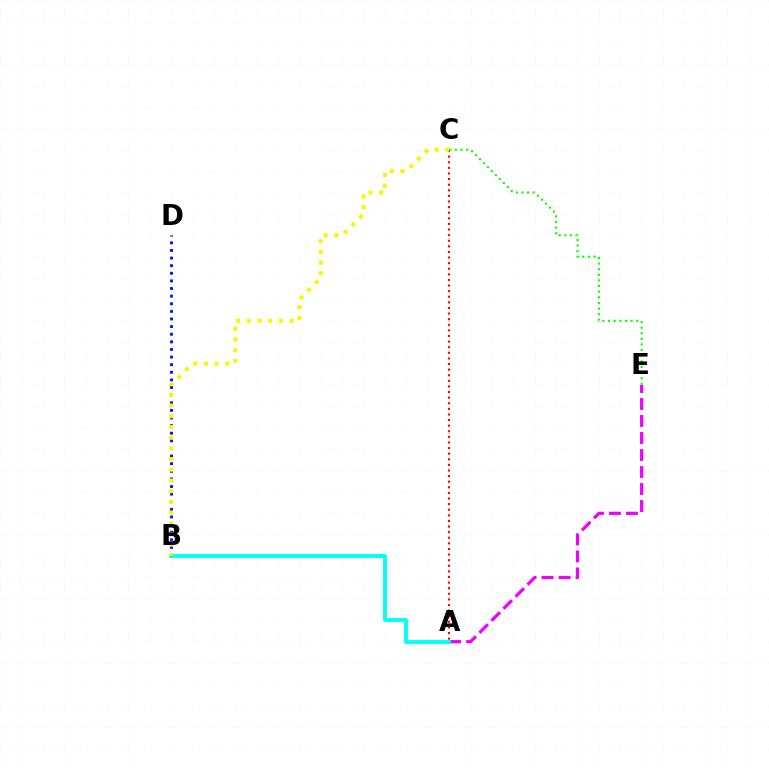{('A', 'C'): [{'color': '#ff0000', 'line_style': 'dotted', 'thickness': 1.52}], ('A', 'E'): [{'color': '#ee00ff', 'line_style': 'dashed', 'thickness': 2.31}], ('B', 'D'): [{'color': '#0010ff', 'line_style': 'dotted', 'thickness': 2.07}], ('A', 'B'): [{'color': '#00fff6', 'line_style': 'solid', 'thickness': 2.78}], ('B', 'C'): [{'color': '#fcf500', 'line_style': 'dotted', 'thickness': 2.91}], ('C', 'E'): [{'color': '#08ff00', 'line_style': 'dotted', 'thickness': 1.53}]}